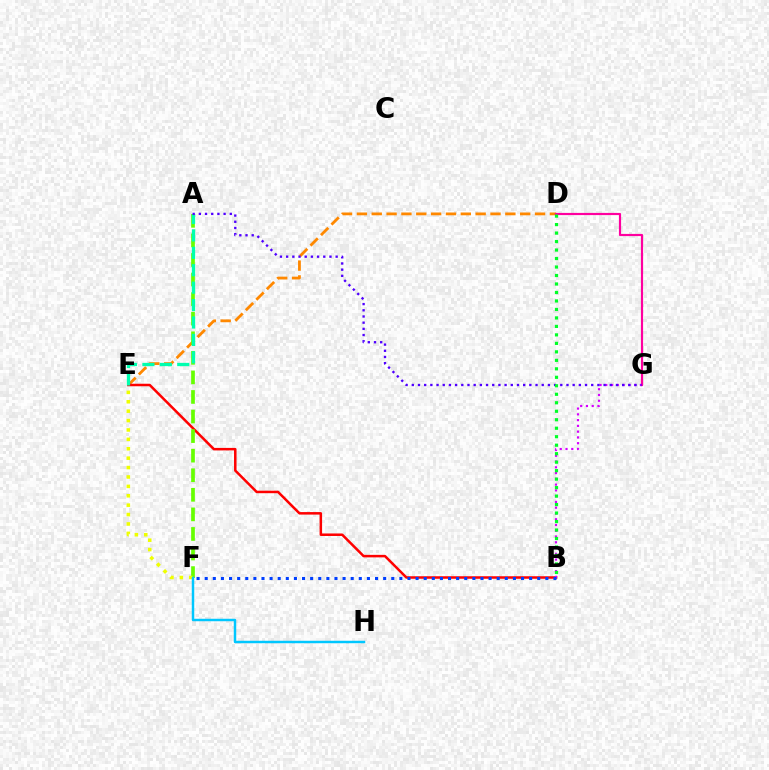{('D', 'E'): [{'color': '#ff8800', 'line_style': 'dashed', 'thickness': 2.02}], ('B', 'E'): [{'color': '#ff0000', 'line_style': 'solid', 'thickness': 1.81}], ('A', 'F'): [{'color': '#66ff00', 'line_style': 'dashed', 'thickness': 2.66}], ('E', 'F'): [{'color': '#eeff00', 'line_style': 'dotted', 'thickness': 2.55}], ('F', 'H'): [{'color': '#00c7ff', 'line_style': 'solid', 'thickness': 1.77}], ('A', 'E'): [{'color': '#00ffaf', 'line_style': 'dashed', 'thickness': 2.37}], ('B', 'G'): [{'color': '#d600ff', 'line_style': 'dotted', 'thickness': 1.57}], ('D', 'G'): [{'color': '#ff00a0', 'line_style': 'solid', 'thickness': 1.57}], ('A', 'G'): [{'color': '#4f00ff', 'line_style': 'dotted', 'thickness': 1.68}], ('B', 'F'): [{'color': '#003fff', 'line_style': 'dotted', 'thickness': 2.2}], ('B', 'D'): [{'color': '#00ff27', 'line_style': 'dotted', 'thickness': 2.31}]}